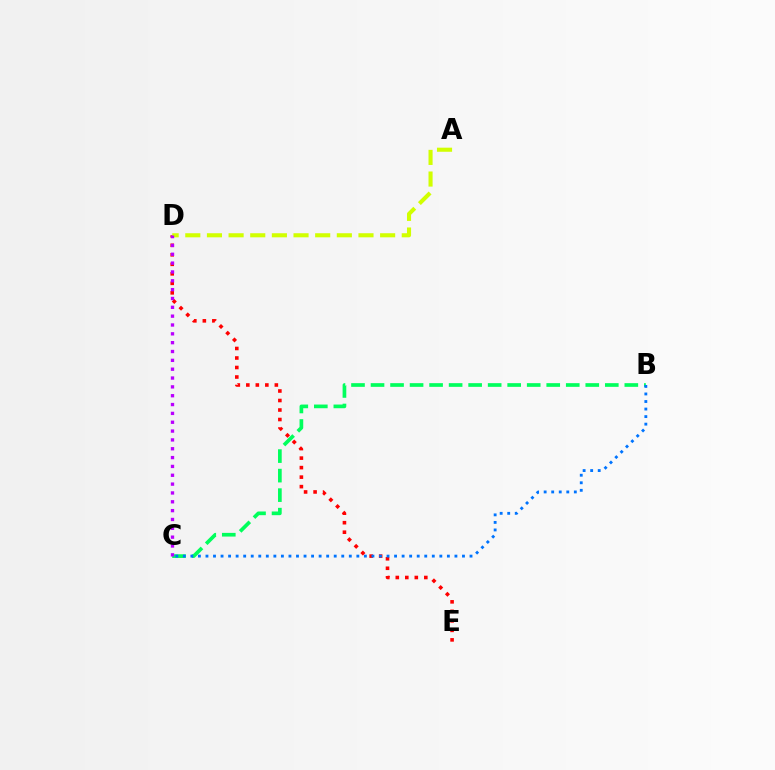{('D', 'E'): [{'color': '#ff0000', 'line_style': 'dotted', 'thickness': 2.58}], ('B', 'C'): [{'color': '#00ff5c', 'line_style': 'dashed', 'thickness': 2.65}, {'color': '#0074ff', 'line_style': 'dotted', 'thickness': 2.05}], ('A', 'D'): [{'color': '#d1ff00', 'line_style': 'dashed', 'thickness': 2.94}], ('C', 'D'): [{'color': '#b900ff', 'line_style': 'dotted', 'thickness': 2.4}]}